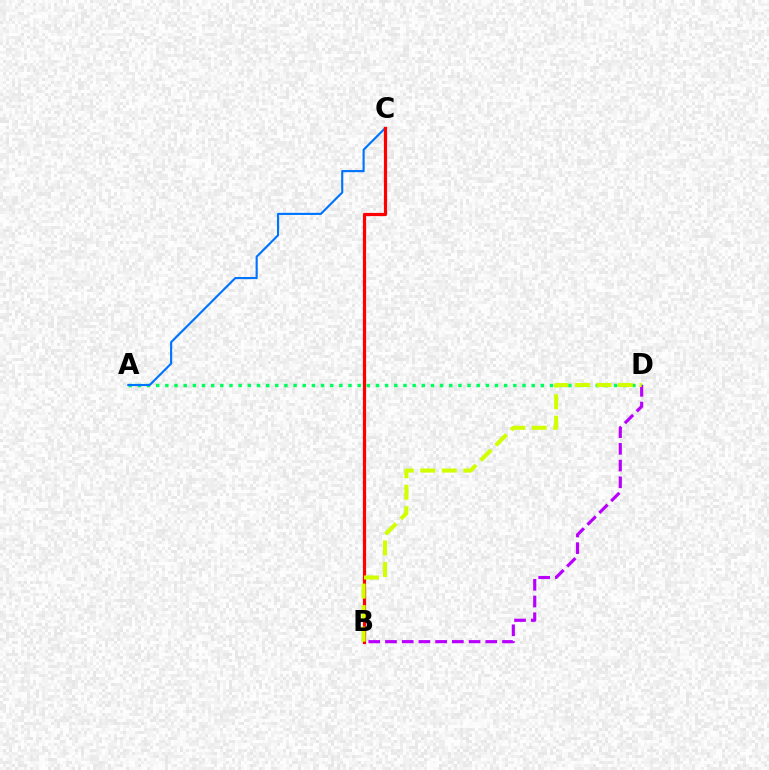{('A', 'D'): [{'color': '#00ff5c', 'line_style': 'dotted', 'thickness': 2.49}], ('A', 'C'): [{'color': '#0074ff', 'line_style': 'solid', 'thickness': 1.54}], ('B', 'C'): [{'color': '#ff0000', 'line_style': 'solid', 'thickness': 2.31}], ('B', 'D'): [{'color': '#b900ff', 'line_style': 'dashed', 'thickness': 2.27}, {'color': '#d1ff00', 'line_style': 'dashed', 'thickness': 2.92}]}